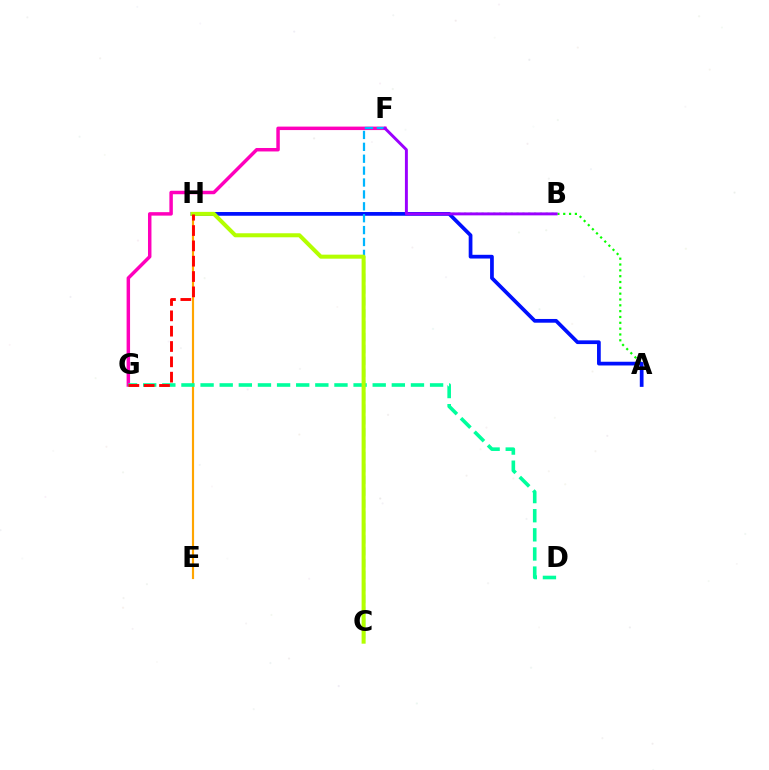{('A', 'H'): [{'color': '#08ff00', 'line_style': 'dotted', 'thickness': 1.58}, {'color': '#0010ff', 'line_style': 'solid', 'thickness': 2.69}], ('E', 'H'): [{'color': '#ffa500', 'line_style': 'solid', 'thickness': 1.55}], ('F', 'G'): [{'color': '#ff00bd', 'line_style': 'solid', 'thickness': 2.5}], ('D', 'G'): [{'color': '#00ff9d', 'line_style': 'dashed', 'thickness': 2.6}], ('C', 'F'): [{'color': '#00b5ff', 'line_style': 'dashed', 'thickness': 1.62}], ('C', 'H'): [{'color': '#b3ff00', 'line_style': 'solid', 'thickness': 2.9}], ('G', 'H'): [{'color': '#ff0000', 'line_style': 'dashed', 'thickness': 2.08}], ('B', 'F'): [{'color': '#9b00ff', 'line_style': 'solid', 'thickness': 2.11}]}